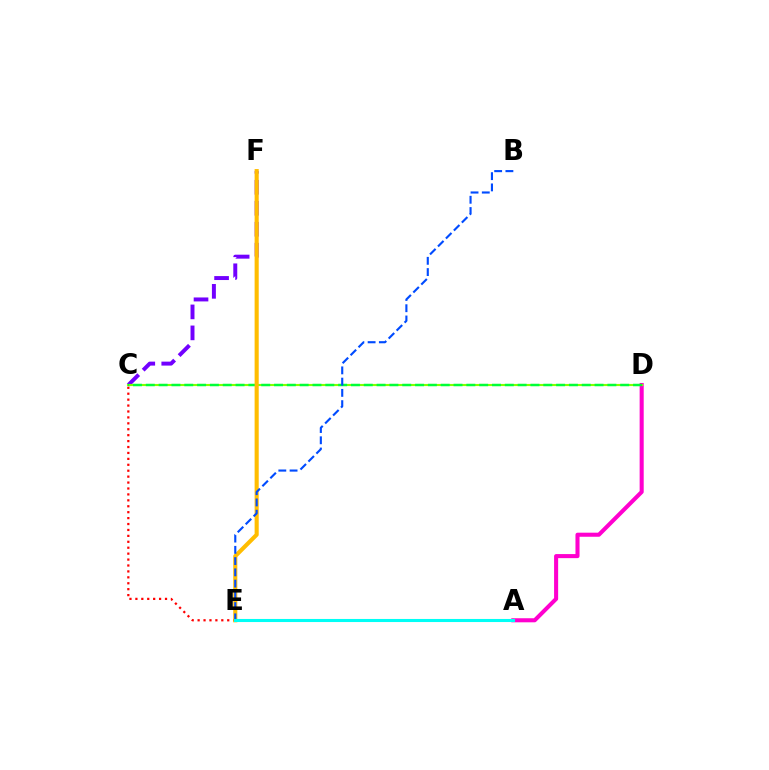{('C', 'E'): [{'color': '#ff0000', 'line_style': 'dotted', 'thickness': 1.61}], ('C', 'F'): [{'color': '#7200ff', 'line_style': 'dashed', 'thickness': 2.85}], ('A', 'D'): [{'color': '#ff00cf', 'line_style': 'solid', 'thickness': 2.93}], ('C', 'D'): [{'color': '#84ff00', 'line_style': 'solid', 'thickness': 1.52}, {'color': '#00ff39', 'line_style': 'dashed', 'thickness': 1.74}], ('E', 'F'): [{'color': '#ffbd00', 'line_style': 'solid', 'thickness': 2.95}], ('B', 'E'): [{'color': '#004bff', 'line_style': 'dashed', 'thickness': 1.53}], ('A', 'E'): [{'color': '#00fff6', 'line_style': 'solid', 'thickness': 2.22}]}